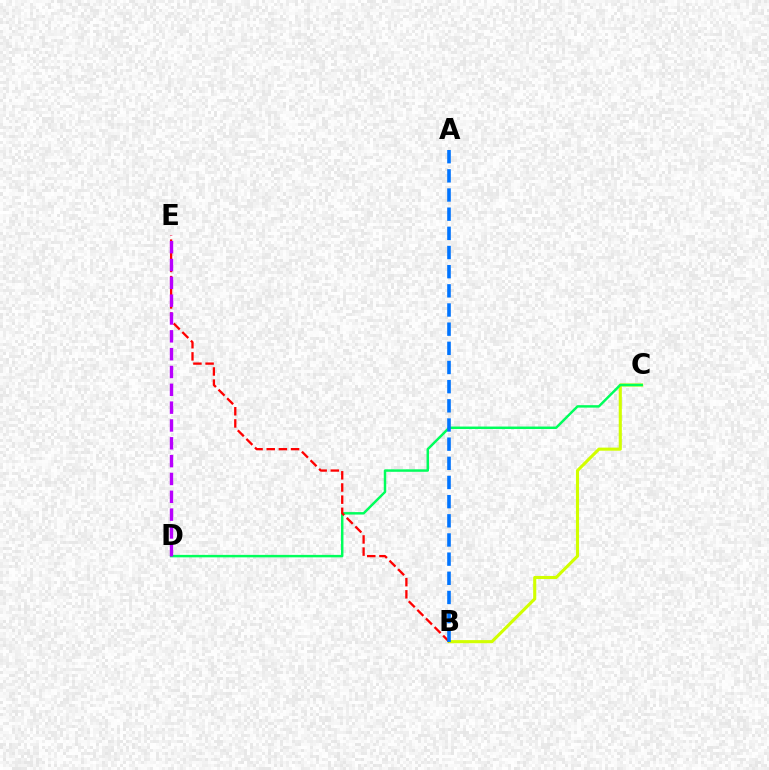{('B', 'C'): [{'color': '#d1ff00', 'line_style': 'solid', 'thickness': 2.23}], ('C', 'D'): [{'color': '#00ff5c', 'line_style': 'solid', 'thickness': 1.77}], ('B', 'E'): [{'color': '#ff0000', 'line_style': 'dashed', 'thickness': 1.65}], ('A', 'B'): [{'color': '#0074ff', 'line_style': 'dashed', 'thickness': 2.6}], ('D', 'E'): [{'color': '#b900ff', 'line_style': 'dashed', 'thickness': 2.42}]}